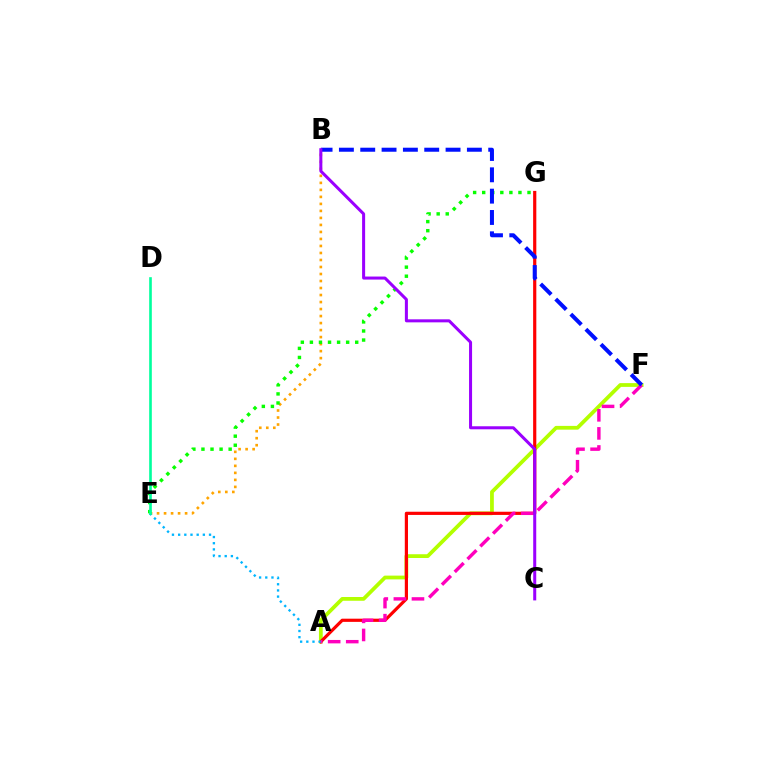{('A', 'F'): [{'color': '#b3ff00', 'line_style': 'solid', 'thickness': 2.71}, {'color': '#ff00bd', 'line_style': 'dashed', 'thickness': 2.46}], ('B', 'E'): [{'color': '#ffa500', 'line_style': 'dotted', 'thickness': 1.9}], ('A', 'G'): [{'color': '#ff0000', 'line_style': 'solid', 'thickness': 2.3}], ('E', 'G'): [{'color': '#08ff00', 'line_style': 'dotted', 'thickness': 2.46}], ('A', 'E'): [{'color': '#00b5ff', 'line_style': 'dotted', 'thickness': 1.68}], ('B', 'F'): [{'color': '#0010ff', 'line_style': 'dashed', 'thickness': 2.9}], ('D', 'E'): [{'color': '#00ff9d', 'line_style': 'solid', 'thickness': 1.9}], ('B', 'C'): [{'color': '#9b00ff', 'line_style': 'solid', 'thickness': 2.18}]}